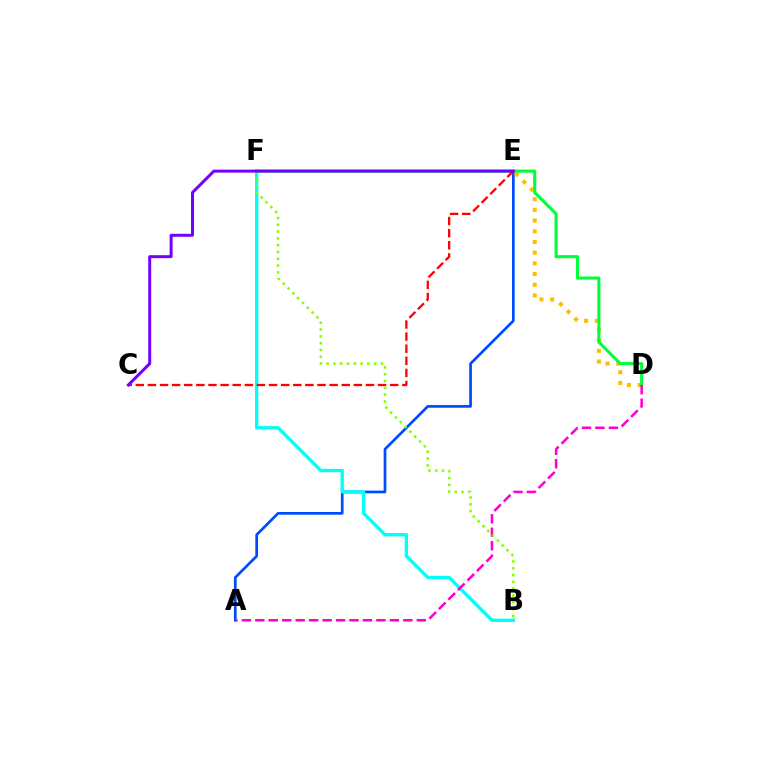{('A', 'E'): [{'color': '#004bff', 'line_style': 'solid', 'thickness': 1.94}], ('D', 'E'): [{'color': '#ffbd00', 'line_style': 'dotted', 'thickness': 2.91}], ('D', 'F'): [{'color': '#00ff39', 'line_style': 'solid', 'thickness': 2.22}], ('B', 'F'): [{'color': '#00fff6', 'line_style': 'solid', 'thickness': 2.4}, {'color': '#84ff00', 'line_style': 'dotted', 'thickness': 1.85}], ('C', 'E'): [{'color': '#ff0000', 'line_style': 'dashed', 'thickness': 1.65}, {'color': '#7200ff', 'line_style': 'solid', 'thickness': 2.15}], ('A', 'D'): [{'color': '#ff00cf', 'line_style': 'dashed', 'thickness': 1.83}]}